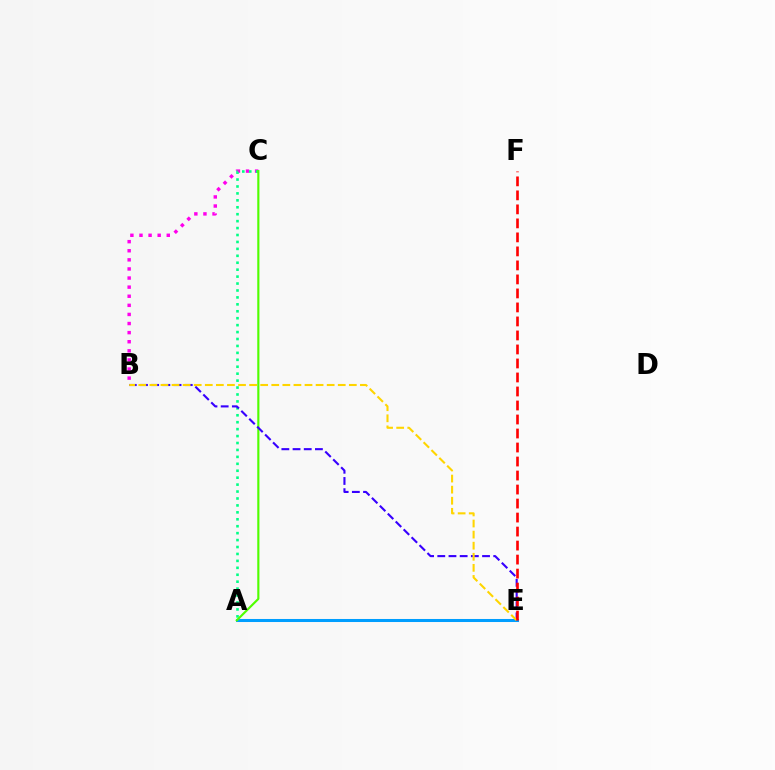{('B', 'C'): [{'color': '#ff00ed', 'line_style': 'dotted', 'thickness': 2.47}], ('A', 'C'): [{'color': '#00ff86', 'line_style': 'dotted', 'thickness': 1.88}, {'color': '#4fff00', 'line_style': 'solid', 'thickness': 1.54}], ('A', 'E'): [{'color': '#009eff', 'line_style': 'solid', 'thickness': 2.19}], ('B', 'E'): [{'color': '#3700ff', 'line_style': 'dashed', 'thickness': 1.52}, {'color': '#ffd500', 'line_style': 'dashed', 'thickness': 1.51}], ('E', 'F'): [{'color': '#ff0000', 'line_style': 'dashed', 'thickness': 1.9}]}